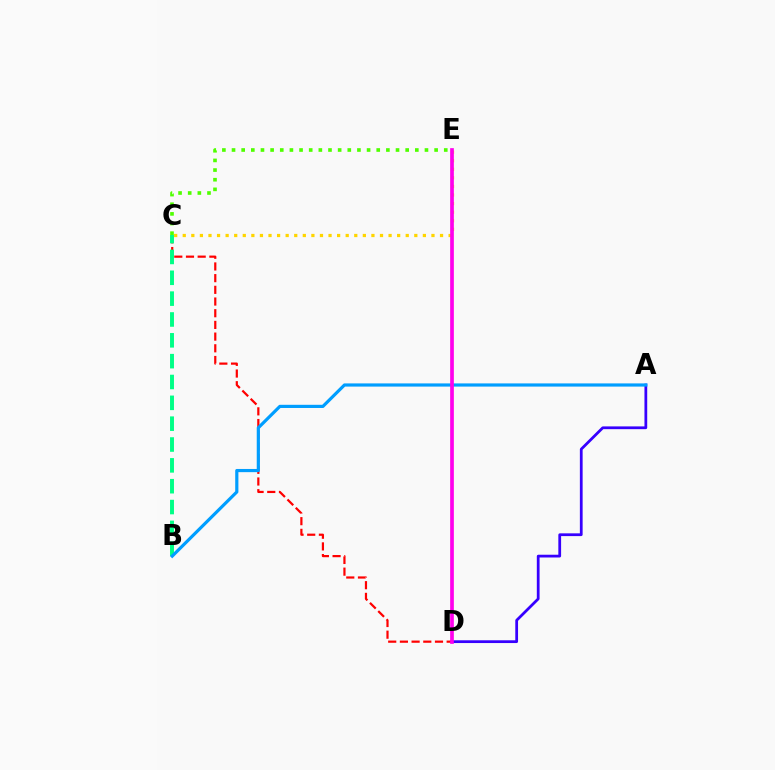{('C', 'D'): [{'color': '#ff0000', 'line_style': 'dashed', 'thickness': 1.59}], ('C', 'E'): [{'color': '#ffd500', 'line_style': 'dotted', 'thickness': 2.33}, {'color': '#4fff00', 'line_style': 'dotted', 'thickness': 2.62}], ('A', 'D'): [{'color': '#3700ff', 'line_style': 'solid', 'thickness': 1.99}], ('B', 'C'): [{'color': '#00ff86', 'line_style': 'dashed', 'thickness': 2.83}], ('A', 'B'): [{'color': '#009eff', 'line_style': 'solid', 'thickness': 2.29}], ('D', 'E'): [{'color': '#ff00ed', 'line_style': 'solid', 'thickness': 2.66}]}